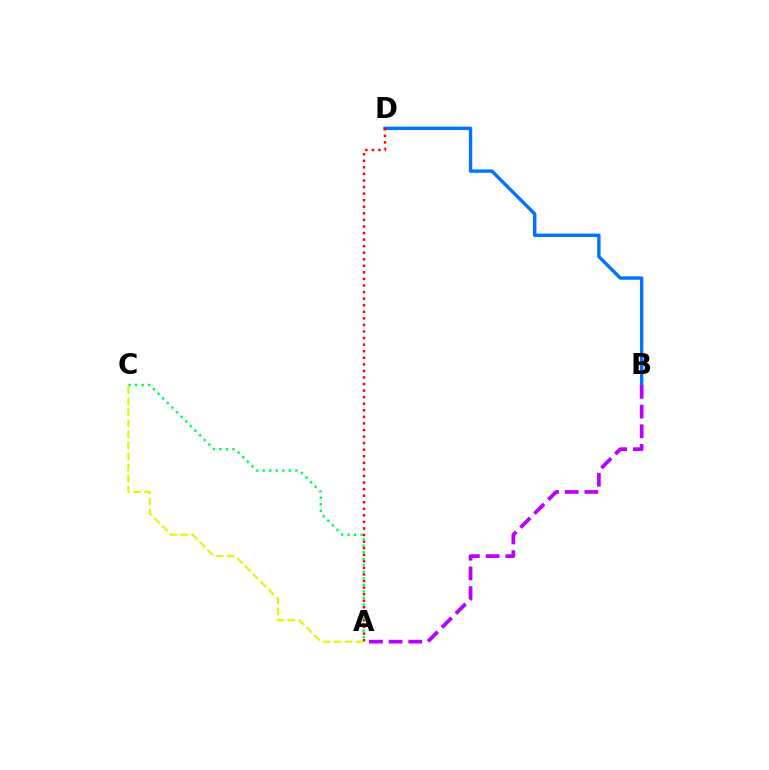{('B', 'D'): [{'color': '#0074ff', 'line_style': 'solid', 'thickness': 2.43}], ('A', 'B'): [{'color': '#b900ff', 'line_style': 'dashed', 'thickness': 2.68}], ('A', 'C'): [{'color': '#d1ff00', 'line_style': 'dashed', 'thickness': 1.5}, {'color': '#00ff5c', 'line_style': 'dotted', 'thickness': 1.77}], ('A', 'D'): [{'color': '#ff0000', 'line_style': 'dotted', 'thickness': 1.78}]}